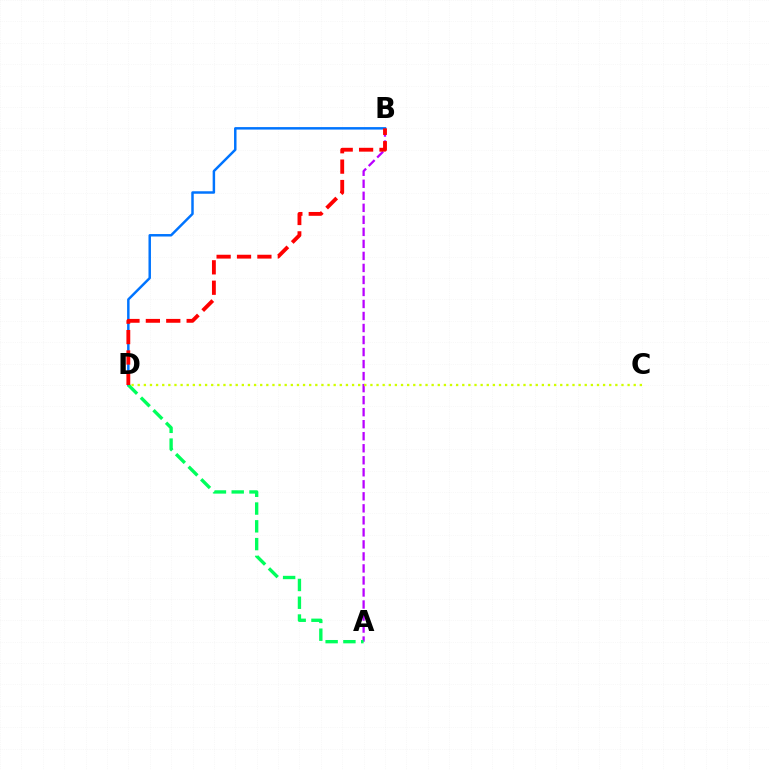{('A', 'B'): [{'color': '#b900ff', 'line_style': 'dashed', 'thickness': 1.63}], ('B', 'D'): [{'color': '#0074ff', 'line_style': 'solid', 'thickness': 1.78}, {'color': '#ff0000', 'line_style': 'dashed', 'thickness': 2.77}], ('A', 'D'): [{'color': '#00ff5c', 'line_style': 'dashed', 'thickness': 2.42}], ('C', 'D'): [{'color': '#d1ff00', 'line_style': 'dotted', 'thickness': 1.66}]}